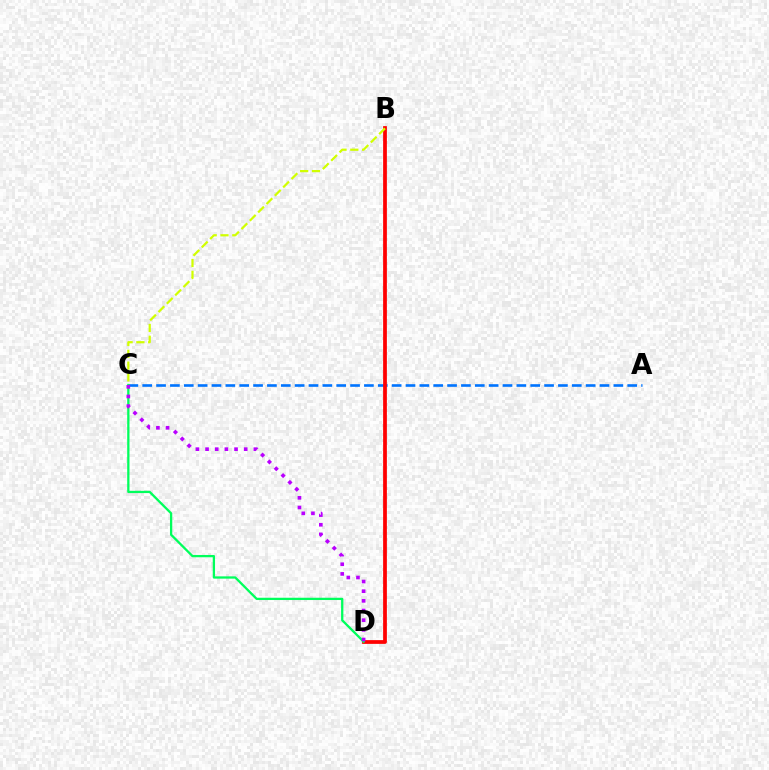{('A', 'C'): [{'color': '#0074ff', 'line_style': 'dashed', 'thickness': 1.88}], ('B', 'D'): [{'color': '#ff0000', 'line_style': 'solid', 'thickness': 2.7}], ('C', 'D'): [{'color': '#00ff5c', 'line_style': 'solid', 'thickness': 1.64}, {'color': '#b900ff', 'line_style': 'dotted', 'thickness': 2.63}], ('B', 'C'): [{'color': '#d1ff00', 'line_style': 'dashed', 'thickness': 1.6}]}